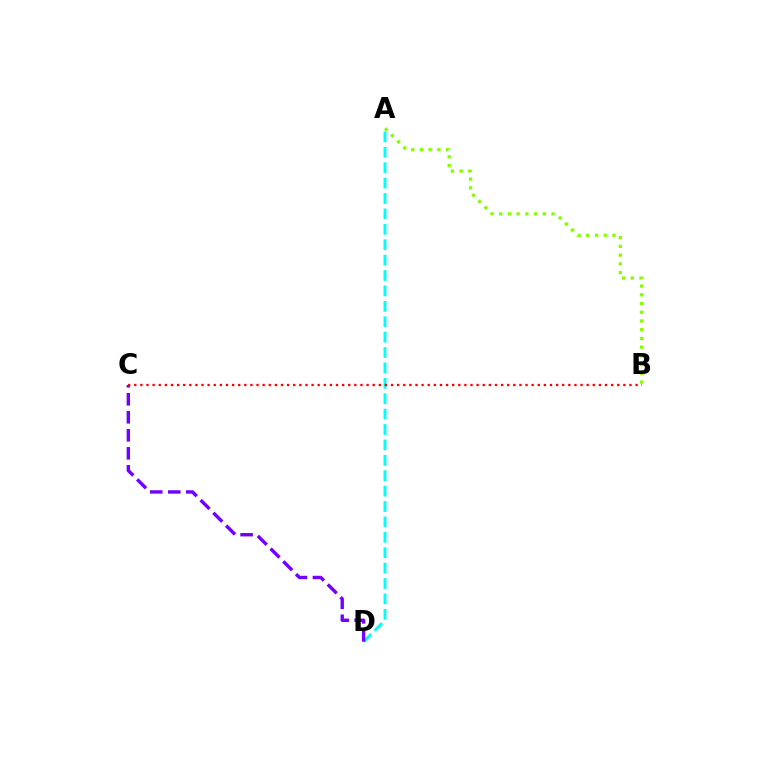{('A', 'D'): [{'color': '#00fff6', 'line_style': 'dashed', 'thickness': 2.09}], ('C', 'D'): [{'color': '#7200ff', 'line_style': 'dashed', 'thickness': 2.45}], ('A', 'B'): [{'color': '#84ff00', 'line_style': 'dotted', 'thickness': 2.37}], ('B', 'C'): [{'color': '#ff0000', 'line_style': 'dotted', 'thickness': 1.66}]}